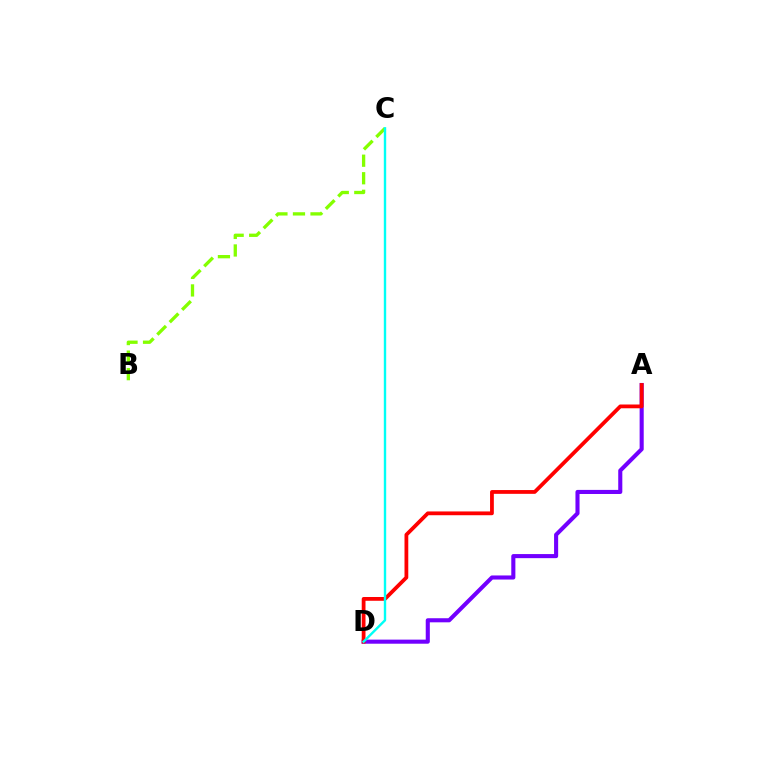{('B', 'C'): [{'color': '#84ff00', 'line_style': 'dashed', 'thickness': 2.38}], ('A', 'D'): [{'color': '#7200ff', 'line_style': 'solid', 'thickness': 2.94}, {'color': '#ff0000', 'line_style': 'solid', 'thickness': 2.72}], ('C', 'D'): [{'color': '#00fff6', 'line_style': 'solid', 'thickness': 1.72}]}